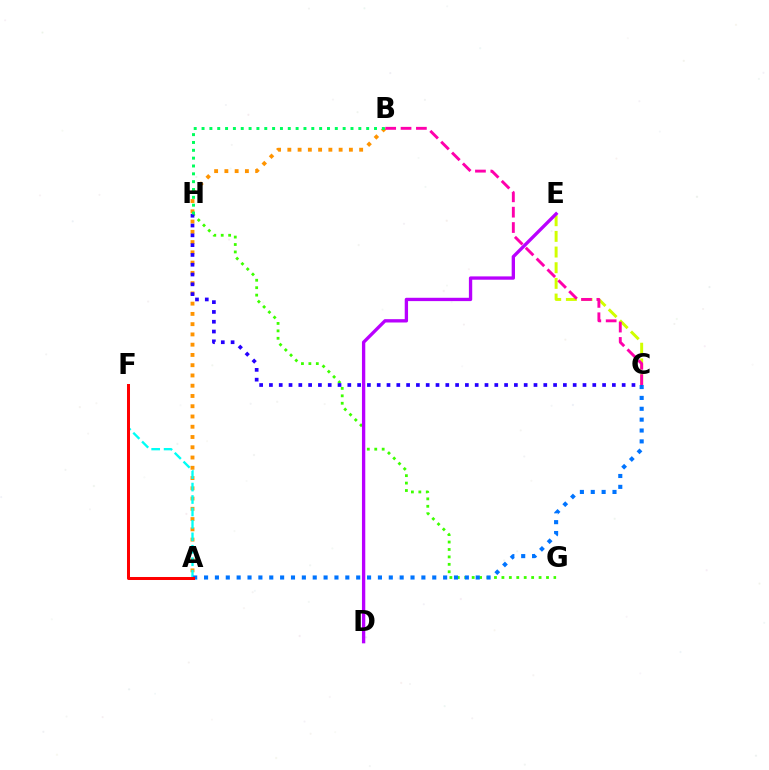{('A', 'B'): [{'color': '#ff9400', 'line_style': 'dotted', 'thickness': 2.79}], ('A', 'F'): [{'color': '#00fff6', 'line_style': 'dashed', 'thickness': 1.69}, {'color': '#ff0000', 'line_style': 'solid', 'thickness': 2.16}], ('G', 'H'): [{'color': '#3dff00', 'line_style': 'dotted', 'thickness': 2.02}], ('A', 'C'): [{'color': '#0074ff', 'line_style': 'dotted', 'thickness': 2.95}], ('C', 'H'): [{'color': '#2500ff', 'line_style': 'dotted', 'thickness': 2.66}], ('C', 'E'): [{'color': '#d1ff00', 'line_style': 'dashed', 'thickness': 2.13}], ('B', 'C'): [{'color': '#ff00ac', 'line_style': 'dashed', 'thickness': 2.09}], ('D', 'E'): [{'color': '#b900ff', 'line_style': 'solid', 'thickness': 2.39}], ('B', 'H'): [{'color': '#00ff5c', 'line_style': 'dotted', 'thickness': 2.13}]}